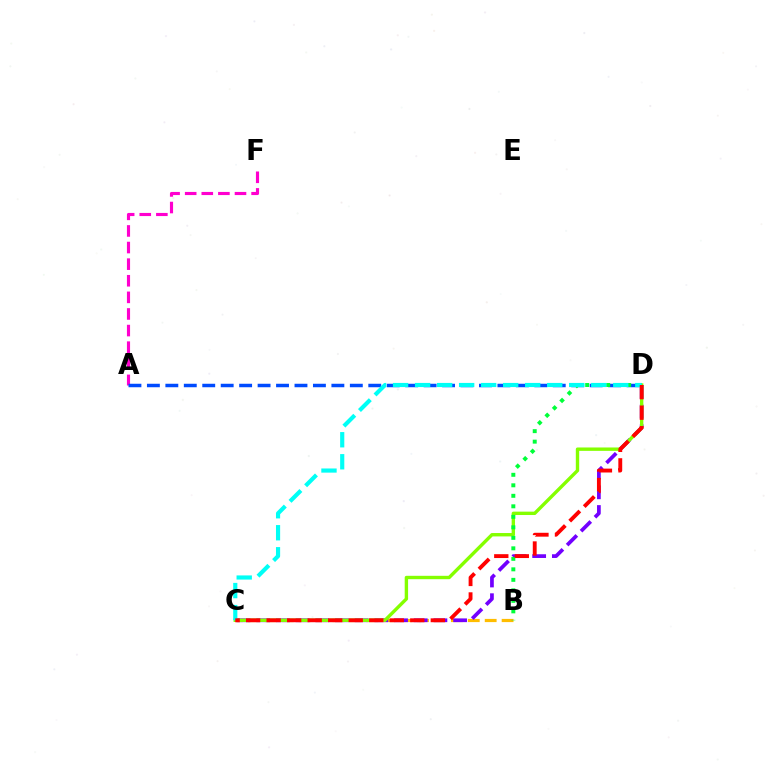{('B', 'C'): [{'color': '#ffbd00', 'line_style': 'dashed', 'thickness': 2.3}], ('A', 'F'): [{'color': '#ff00cf', 'line_style': 'dashed', 'thickness': 2.26}], ('C', 'D'): [{'color': '#7200ff', 'line_style': 'dashed', 'thickness': 2.68}, {'color': '#84ff00', 'line_style': 'solid', 'thickness': 2.44}, {'color': '#00fff6', 'line_style': 'dashed', 'thickness': 2.99}, {'color': '#ff0000', 'line_style': 'dashed', 'thickness': 2.79}], ('A', 'D'): [{'color': '#004bff', 'line_style': 'dashed', 'thickness': 2.51}], ('B', 'D'): [{'color': '#00ff39', 'line_style': 'dotted', 'thickness': 2.85}]}